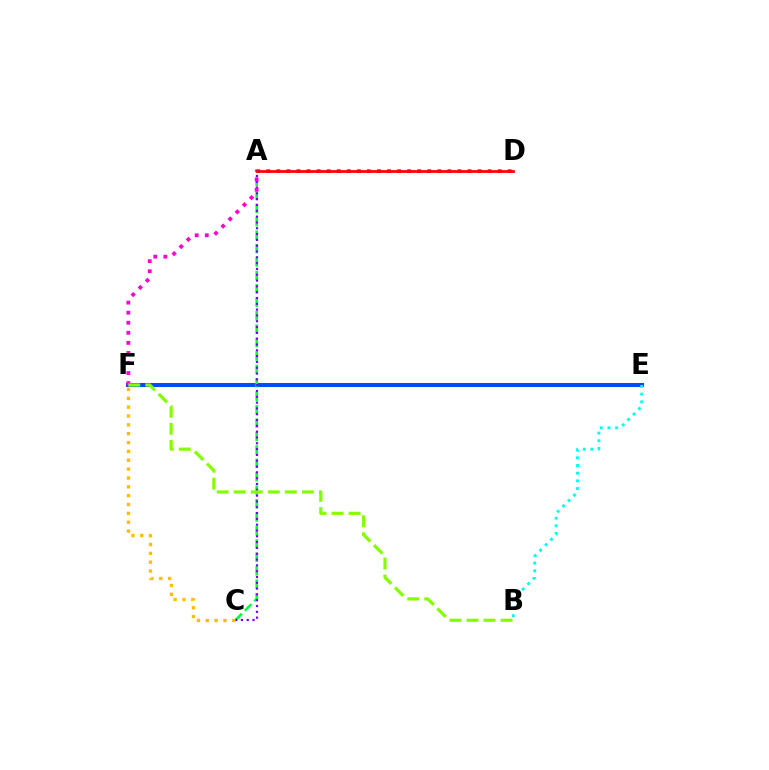{('E', 'F'): [{'color': '#004bff', 'line_style': 'solid', 'thickness': 2.92}], ('A', 'C'): [{'color': '#00ff39', 'line_style': 'dashed', 'thickness': 1.82}, {'color': '#7200ff', 'line_style': 'dotted', 'thickness': 1.58}], ('B', 'E'): [{'color': '#00fff6', 'line_style': 'dotted', 'thickness': 2.09}], ('D', 'F'): [{'color': '#ff00cf', 'line_style': 'dotted', 'thickness': 2.73}], ('A', 'D'): [{'color': '#ff0000', 'line_style': 'solid', 'thickness': 1.97}], ('C', 'F'): [{'color': '#ffbd00', 'line_style': 'dotted', 'thickness': 2.41}], ('B', 'F'): [{'color': '#84ff00', 'line_style': 'dashed', 'thickness': 2.31}]}